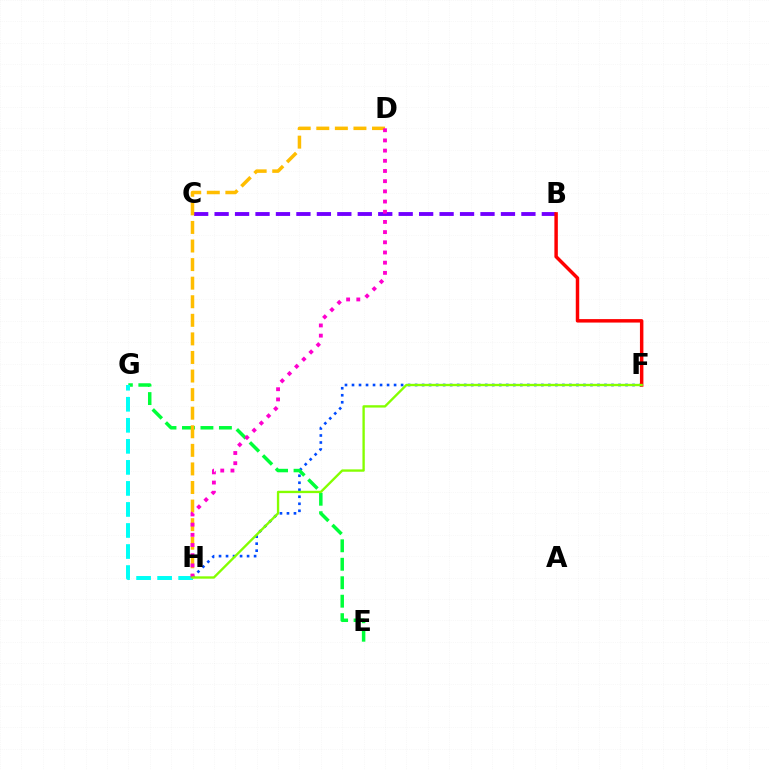{('B', 'C'): [{'color': '#7200ff', 'line_style': 'dashed', 'thickness': 2.78}], ('F', 'H'): [{'color': '#004bff', 'line_style': 'dotted', 'thickness': 1.91}, {'color': '#84ff00', 'line_style': 'solid', 'thickness': 1.69}], ('B', 'F'): [{'color': '#ff0000', 'line_style': 'solid', 'thickness': 2.49}], ('E', 'G'): [{'color': '#00ff39', 'line_style': 'dashed', 'thickness': 2.51}], ('G', 'H'): [{'color': '#00fff6', 'line_style': 'dashed', 'thickness': 2.86}], ('D', 'H'): [{'color': '#ffbd00', 'line_style': 'dashed', 'thickness': 2.52}, {'color': '#ff00cf', 'line_style': 'dotted', 'thickness': 2.77}]}